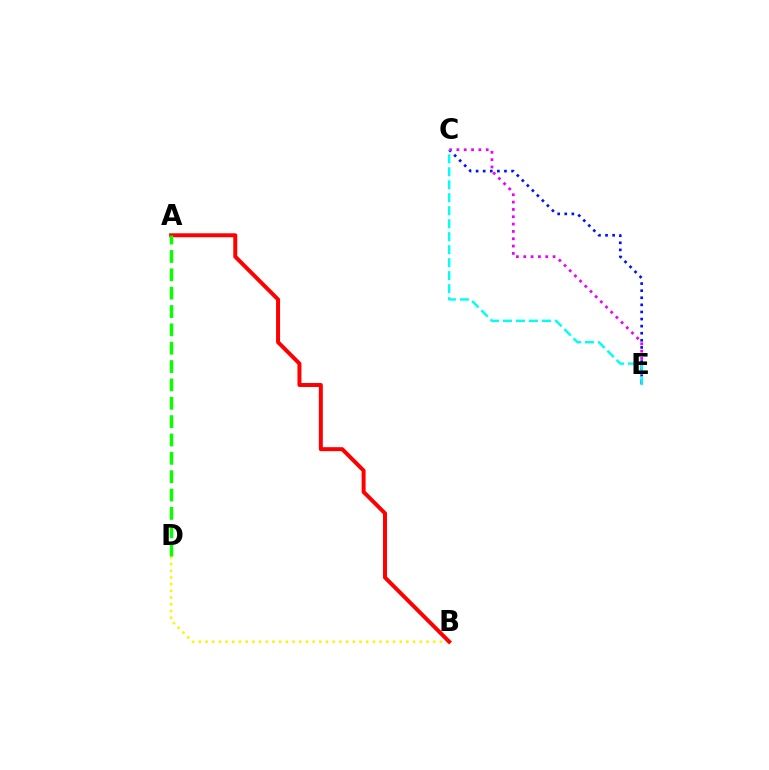{('B', 'D'): [{'color': '#fcf500', 'line_style': 'dotted', 'thickness': 1.82}], ('C', 'E'): [{'color': '#0010ff', 'line_style': 'dotted', 'thickness': 1.93}, {'color': '#ee00ff', 'line_style': 'dotted', 'thickness': 1.99}, {'color': '#00fff6', 'line_style': 'dashed', 'thickness': 1.76}], ('A', 'B'): [{'color': '#ff0000', 'line_style': 'solid', 'thickness': 2.86}], ('A', 'D'): [{'color': '#08ff00', 'line_style': 'dashed', 'thickness': 2.49}]}